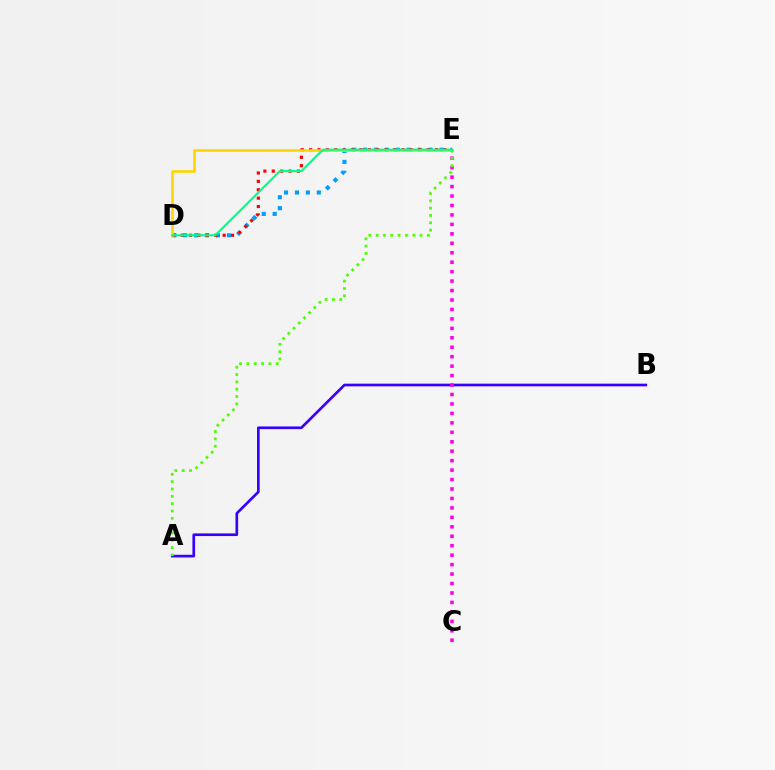{('D', 'E'): [{'color': '#009eff', 'line_style': 'dotted', 'thickness': 2.97}, {'color': '#ff0000', 'line_style': 'dotted', 'thickness': 2.28}, {'color': '#ffd500', 'line_style': 'solid', 'thickness': 1.88}, {'color': '#00ff86', 'line_style': 'solid', 'thickness': 1.53}], ('A', 'B'): [{'color': '#3700ff', 'line_style': 'solid', 'thickness': 1.93}], ('C', 'E'): [{'color': '#ff00ed', 'line_style': 'dotted', 'thickness': 2.57}], ('A', 'E'): [{'color': '#4fff00', 'line_style': 'dotted', 'thickness': 1.99}]}